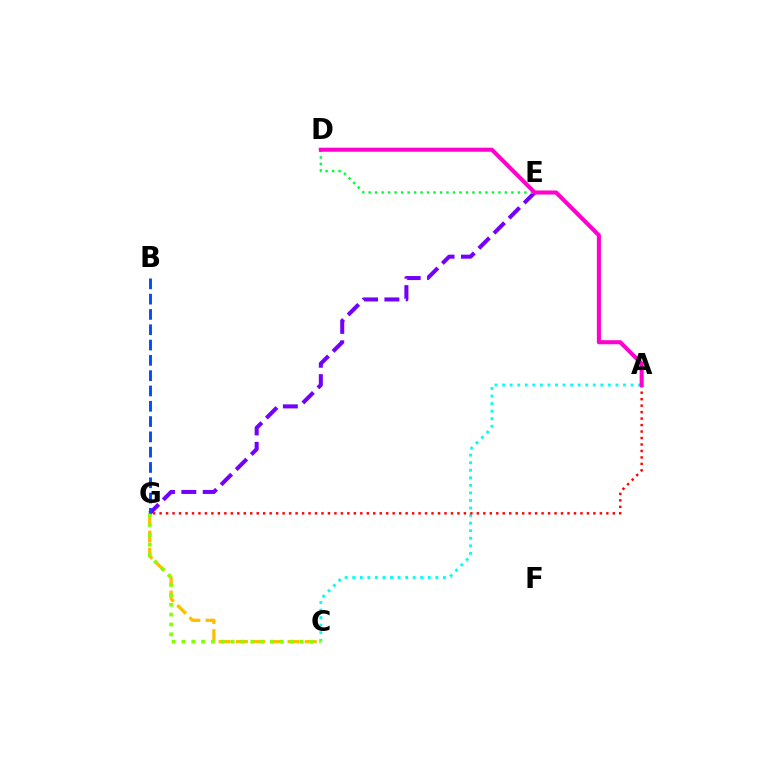{('A', 'C'): [{'color': '#00fff6', 'line_style': 'dotted', 'thickness': 2.05}], ('C', 'G'): [{'color': '#ffbd00', 'line_style': 'dashed', 'thickness': 2.34}, {'color': '#84ff00', 'line_style': 'dotted', 'thickness': 2.67}], ('E', 'G'): [{'color': '#7200ff', 'line_style': 'dashed', 'thickness': 2.9}], ('D', 'E'): [{'color': '#00ff39', 'line_style': 'dotted', 'thickness': 1.76}], ('A', 'G'): [{'color': '#ff0000', 'line_style': 'dotted', 'thickness': 1.76}], ('A', 'D'): [{'color': '#ff00cf', 'line_style': 'solid', 'thickness': 2.93}], ('B', 'G'): [{'color': '#004bff', 'line_style': 'dashed', 'thickness': 2.08}]}